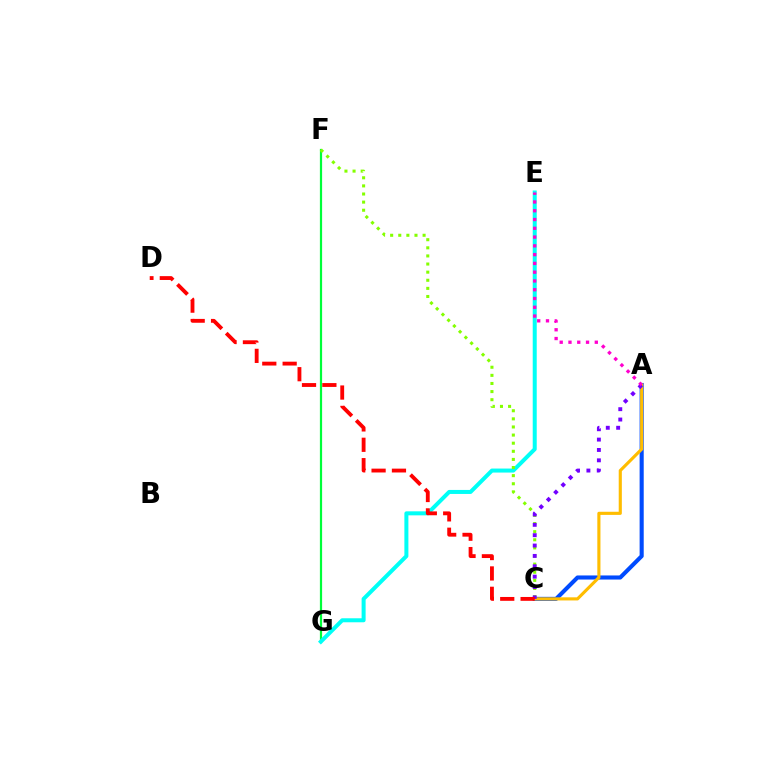{('F', 'G'): [{'color': '#00ff39', 'line_style': 'solid', 'thickness': 1.6}], ('E', 'G'): [{'color': '#00fff6', 'line_style': 'solid', 'thickness': 2.89}], ('A', 'C'): [{'color': '#004bff', 'line_style': 'solid', 'thickness': 2.95}, {'color': '#ffbd00', 'line_style': 'solid', 'thickness': 2.25}, {'color': '#7200ff', 'line_style': 'dotted', 'thickness': 2.82}], ('C', 'F'): [{'color': '#84ff00', 'line_style': 'dotted', 'thickness': 2.2}], ('A', 'E'): [{'color': '#ff00cf', 'line_style': 'dotted', 'thickness': 2.38}], ('C', 'D'): [{'color': '#ff0000', 'line_style': 'dashed', 'thickness': 2.77}]}